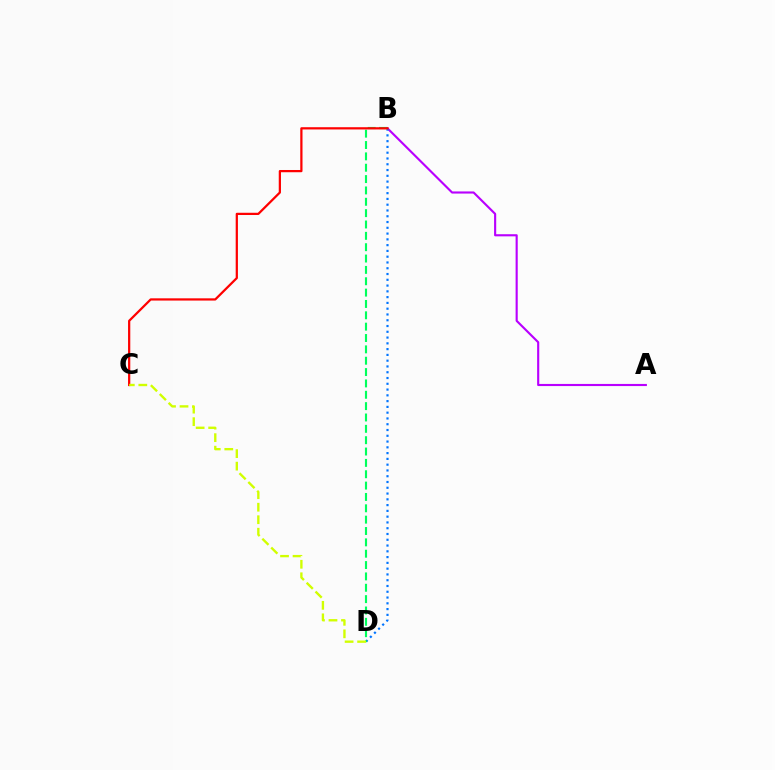{('A', 'B'): [{'color': '#b900ff', 'line_style': 'solid', 'thickness': 1.53}], ('B', 'D'): [{'color': '#0074ff', 'line_style': 'dotted', 'thickness': 1.57}, {'color': '#00ff5c', 'line_style': 'dashed', 'thickness': 1.54}], ('B', 'C'): [{'color': '#ff0000', 'line_style': 'solid', 'thickness': 1.61}], ('C', 'D'): [{'color': '#d1ff00', 'line_style': 'dashed', 'thickness': 1.7}]}